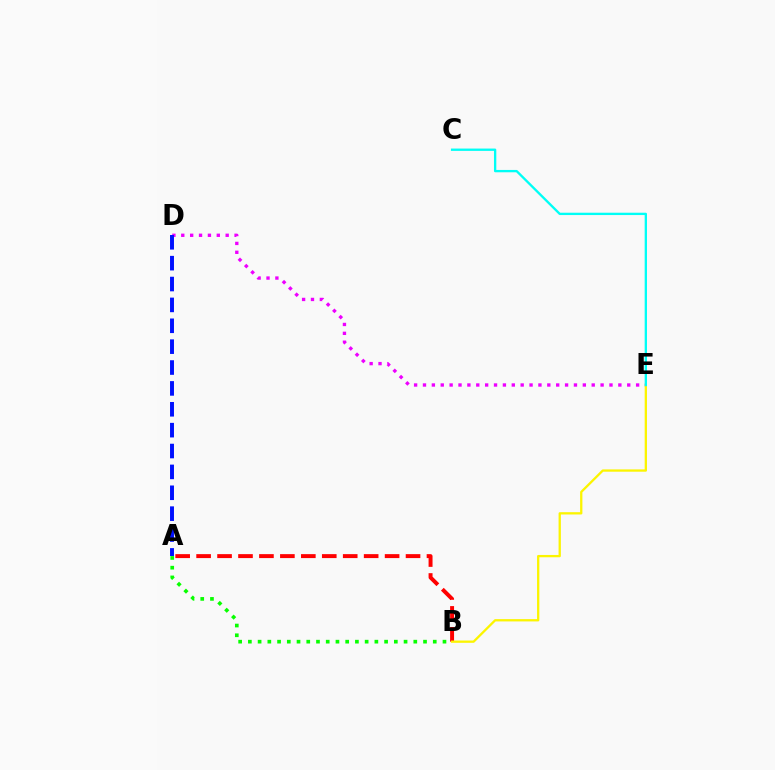{('D', 'E'): [{'color': '#ee00ff', 'line_style': 'dotted', 'thickness': 2.41}], ('A', 'B'): [{'color': '#ff0000', 'line_style': 'dashed', 'thickness': 2.85}, {'color': '#08ff00', 'line_style': 'dotted', 'thickness': 2.64}], ('B', 'E'): [{'color': '#fcf500', 'line_style': 'solid', 'thickness': 1.66}], ('A', 'D'): [{'color': '#0010ff', 'line_style': 'dashed', 'thickness': 2.84}], ('C', 'E'): [{'color': '#00fff6', 'line_style': 'solid', 'thickness': 1.68}]}